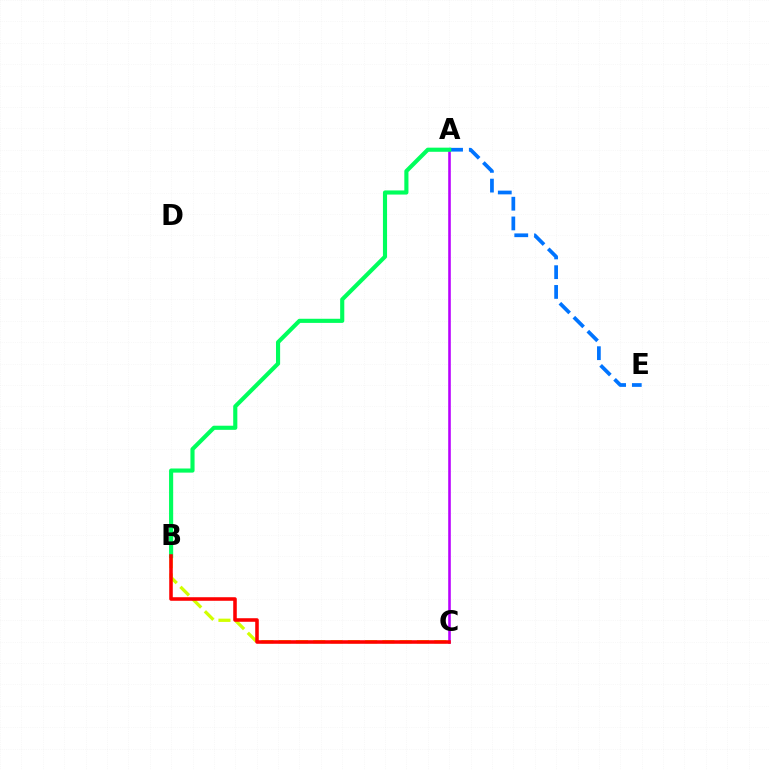{('A', 'C'): [{'color': '#b900ff', 'line_style': 'solid', 'thickness': 1.86}], ('A', 'E'): [{'color': '#0074ff', 'line_style': 'dashed', 'thickness': 2.68}], ('B', 'C'): [{'color': '#d1ff00', 'line_style': 'dashed', 'thickness': 2.35}, {'color': '#ff0000', 'line_style': 'solid', 'thickness': 2.56}], ('A', 'B'): [{'color': '#00ff5c', 'line_style': 'solid', 'thickness': 2.97}]}